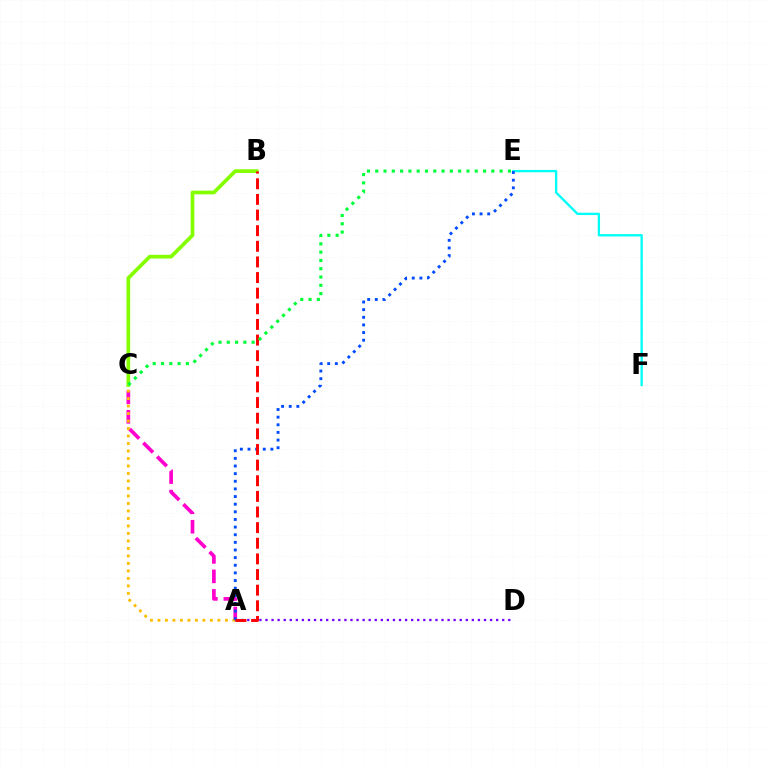{('B', 'C'): [{'color': '#84ff00', 'line_style': 'solid', 'thickness': 2.67}], ('A', 'D'): [{'color': '#7200ff', 'line_style': 'dotted', 'thickness': 1.65}], ('A', 'C'): [{'color': '#ff00cf', 'line_style': 'dashed', 'thickness': 2.65}, {'color': '#ffbd00', 'line_style': 'dotted', 'thickness': 2.04}], ('E', 'F'): [{'color': '#00fff6', 'line_style': 'solid', 'thickness': 1.68}], ('A', 'E'): [{'color': '#004bff', 'line_style': 'dotted', 'thickness': 2.07}], ('A', 'B'): [{'color': '#ff0000', 'line_style': 'dashed', 'thickness': 2.12}], ('C', 'E'): [{'color': '#00ff39', 'line_style': 'dotted', 'thickness': 2.25}]}